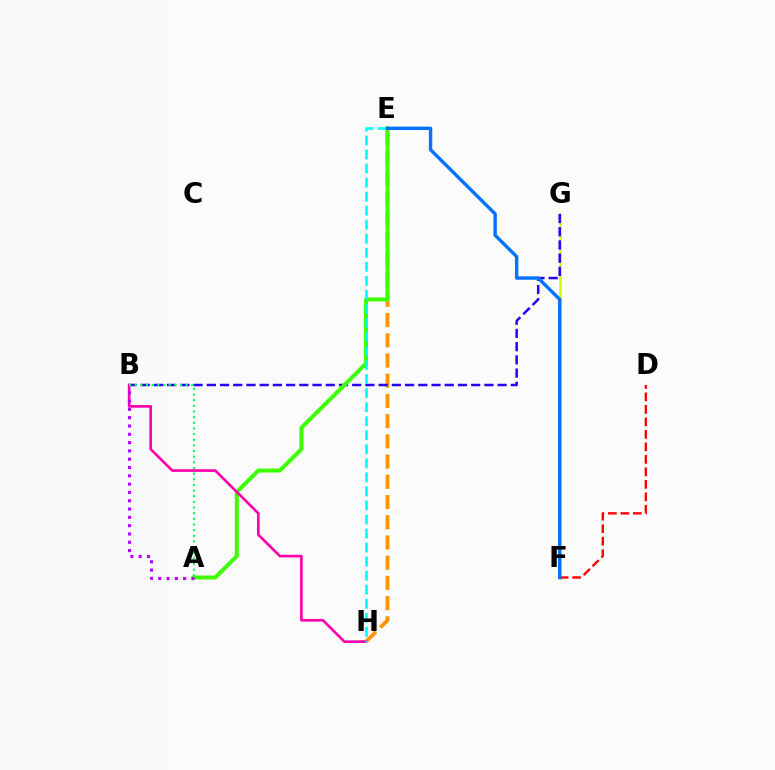{('E', 'H'): [{'color': '#ff9400', 'line_style': 'dashed', 'thickness': 2.75}, {'color': '#00fff6', 'line_style': 'dashed', 'thickness': 1.91}], ('F', 'G'): [{'color': '#d1ff00', 'line_style': 'solid', 'thickness': 1.91}], ('B', 'G'): [{'color': '#2500ff', 'line_style': 'dashed', 'thickness': 1.8}], ('A', 'E'): [{'color': '#3dff00', 'line_style': 'solid', 'thickness': 2.89}], ('B', 'H'): [{'color': '#ff00ac', 'line_style': 'solid', 'thickness': 1.92}], ('D', 'F'): [{'color': '#ff0000', 'line_style': 'dashed', 'thickness': 1.7}], ('A', 'B'): [{'color': '#b900ff', 'line_style': 'dotted', 'thickness': 2.26}, {'color': '#00ff5c', 'line_style': 'dotted', 'thickness': 1.54}], ('E', 'F'): [{'color': '#0074ff', 'line_style': 'solid', 'thickness': 2.43}]}